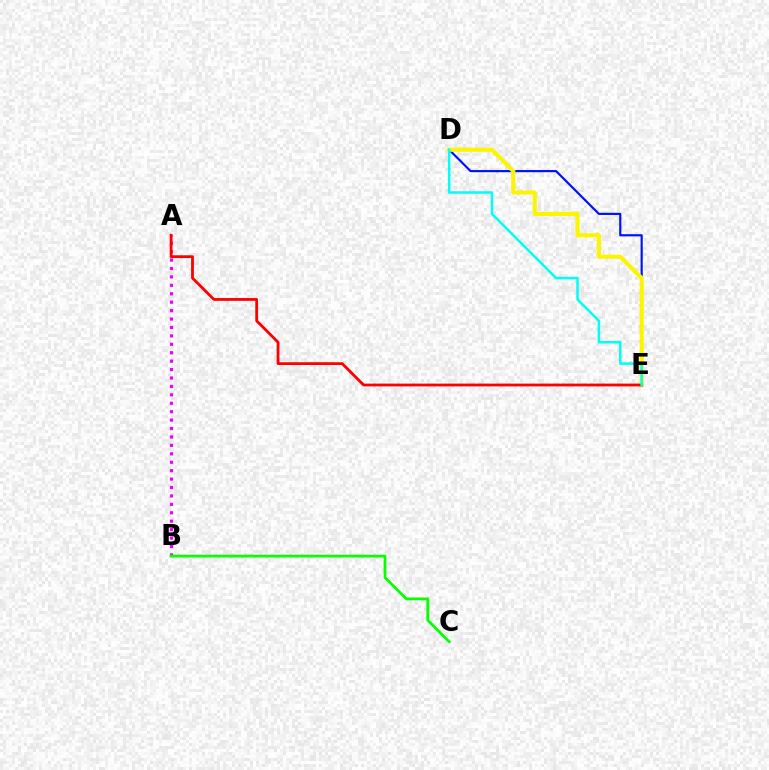{('D', 'E'): [{'color': '#0010ff', 'line_style': 'solid', 'thickness': 1.56}, {'color': '#fcf500', 'line_style': 'solid', 'thickness': 2.96}, {'color': '#00fff6', 'line_style': 'solid', 'thickness': 1.8}], ('A', 'B'): [{'color': '#ee00ff', 'line_style': 'dotted', 'thickness': 2.29}], ('B', 'C'): [{'color': '#08ff00', 'line_style': 'solid', 'thickness': 2.0}], ('A', 'E'): [{'color': '#ff0000', 'line_style': 'solid', 'thickness': 2.01}]}